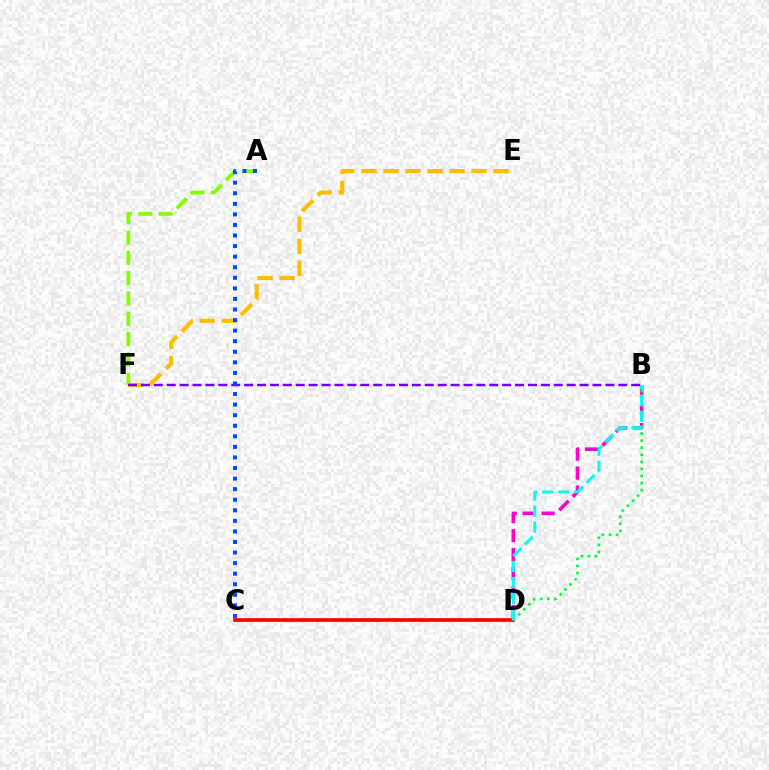{('A', 'F'): [{'color': '#84ff00', 'line_style': 'dashed', 'thickness': 2.76}], ('B', 'D'): [{'color': '#ff00cf', 'line_style': 'dashed', 'thickness': 2.58}, {'color': '#00ff39', 'line_style': 'dotted', 'thickness': 1.92}, {'color': '#00fff6', 'line_style': 'dashed', 'thickness': 2.18}], ('E', 'F'): [{'color': '#ffbd00', 'line_style': 'dashed', 'thickness': 2.99}], ('C', 'D'): [{'color': '#ff0000', 'line_style': 'solid', 'thickness': 2.66}], ('B', 'F'): [{'color': '#7200ff', 'line_style': 'dashed', 'thickness': 1.75}], ('A', 'C'): [{'color': '#004bff', 'line_style': 'dotted', 'thickness': 2.87}]}